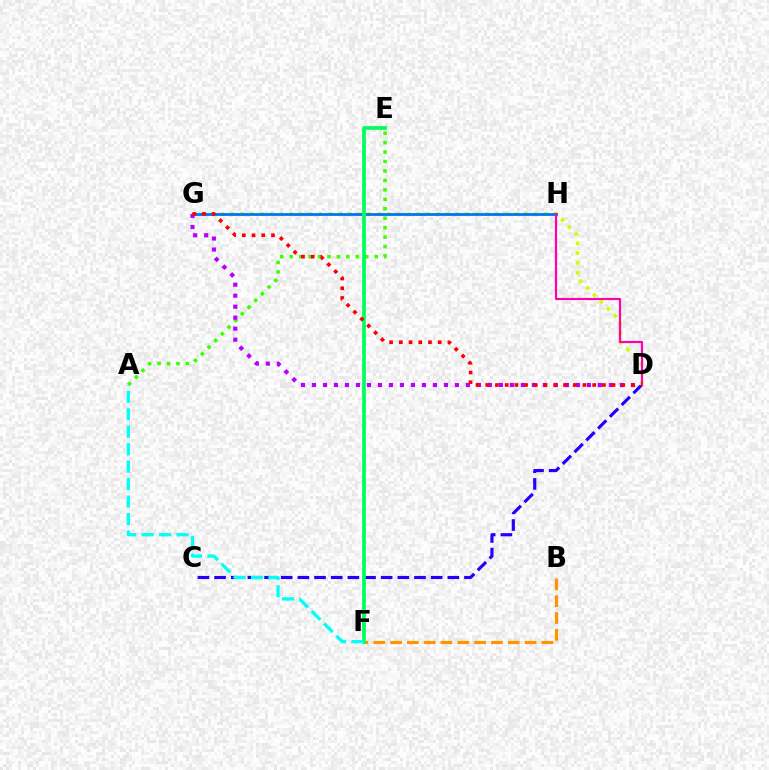{('C', 'D'): [{'color': '#2500ff', 'line_style': 'dashed', 'thickness': 2.26}], ('A', 'E'): [{'color': '#3dff00', 'line_style': 'dotted', 'thickness': 2.57}], ('D', 'G'): [{'color': '#d1ff00', 'line_style': 'dotted', 'thickness': 2.66}, {'color': '#b900ff', 'line_style': 'dotted', 'thickness': 2.99}, {'color': '#ff0000', 'line_style': 'dotted', 'thickness': 2.64}], ('B', 'F'): [{'color': '#ff9400', 'line_style': 'dashed', 'thickness': 2.28}], ('G', 'H'): [{'color': '#0074ff', 'line_style': 'solid', 'thickness': 2.02}], ('D', 'H'): [{'color': '#ff00ac', 'line_style': 'solid', 'thickness': 1.57}], ('E', 'F'): [{'color': '#00ff5c', 'line_style': 'solid', 'thickness': 2.69}], ('A', 'F'): [{'color': '#00fff6', 'line_style': 'dashed', 'thickness': 2.37}]}